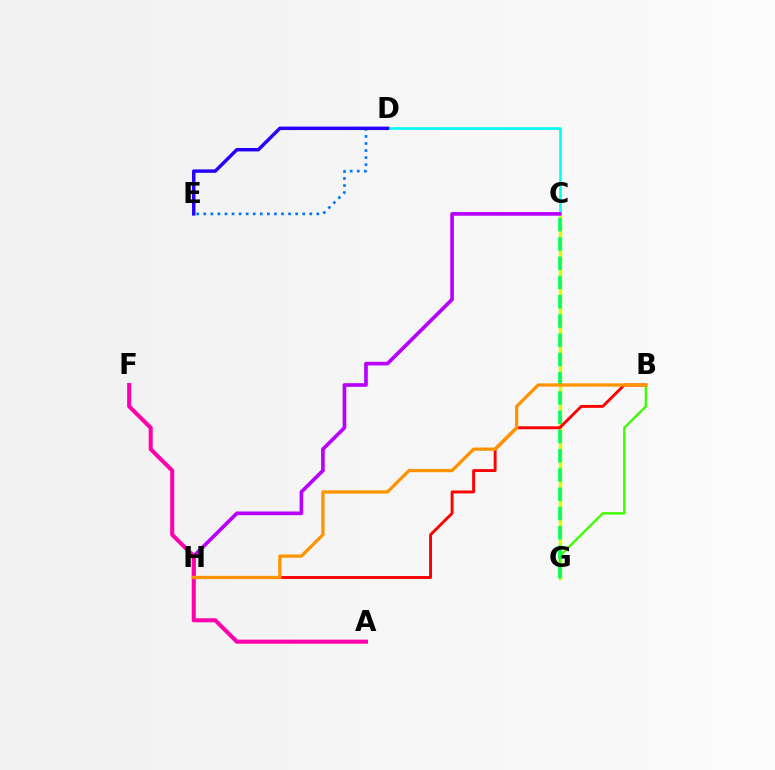{('C', 'D'): [{'color': '#00fff6', 'line_style': 'solid', 'thickness': 1.89}], ('C', 'G'): [{'color': '#d1ff00', 'line_style': 'solid', 'thickness': 2.45}, {'color': '#00ff5c', 'line_style': 'dashed', 'thickness': 2.62}], ('C', 'H'): [{'color': '#b900ff', 'line_style': 'solid', 'thickness': 2.63}], ('D', 'E'): [{'color': '#0074ff', 'line_style': 'dotted', 'thickness': 1.92}, {'color': '#2500ff', 'line_style': 'solid', 'thickness': 2.48}], ('B', 'H'): [{'color': '#ff0000', 'line_style': 'solid', 'thickness': 2.1}, {'color': '#ff9400', 'line_style': 'solid', 'thickness': 2.36}], ('A', 'F'): [{'color': '#ff00ac', 'line_style': 'solid', 'thickness': 2.92}], ('B', 'G'): [{'color': '#3dff00', 'line_style': 'solid', 'thickness': 1.71}]}